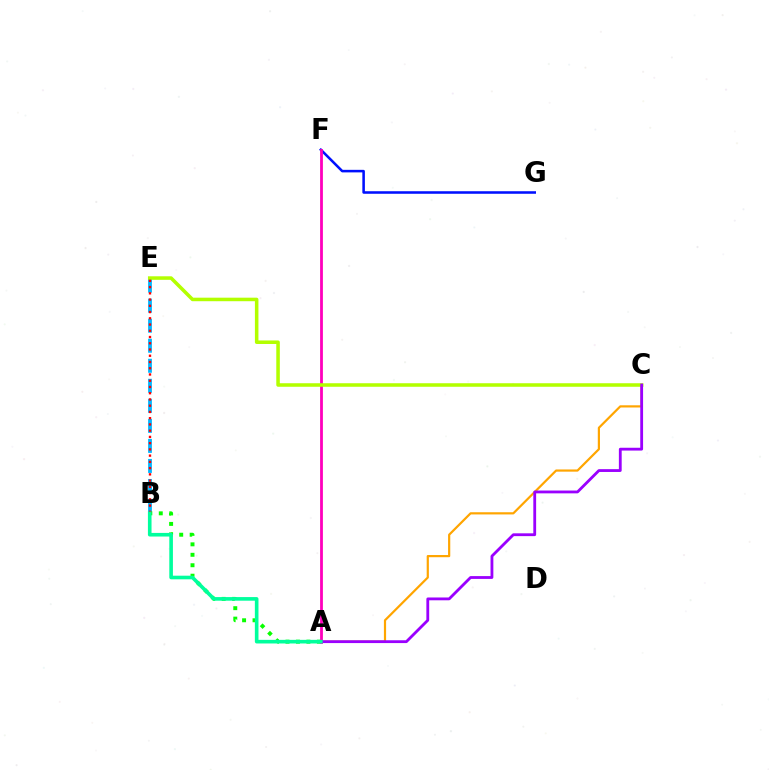{('F', 'G'): [{'color': '#0010ff', 'line_style': 'solid', 'thickness': 1.83}], ('B', 'E'): [{'color': '#00b5ff', 'line_style': 'dashed', 'thickness': 2.72}, {'color': '#ff0000', 'line_style': 'dotted', 'thickness': 1.7}], ('A', 'C'): [{'color': '#ffa500', 'line_style': 'solid', 'thickness': 1.58}, {'color': '#9b00ff', 'line_style': 'solid', 'thickness': 2.03}], ('A', 'B'): [{'color': '#08ff00', 'line_style': 'dotted', 'thickness': 2.84}, {'color': '#00ff9d', 'line_style': 'solid', 'thickness': 2.61}], ('A', 'F'): [{'color': '#ff00bd', 'line_style': 'solid', 'thickness': 2.01}], ('C', 'E'): [{'color': '#b3ff00', 'line_style': 'solid', 'thickness': 2.54}]}